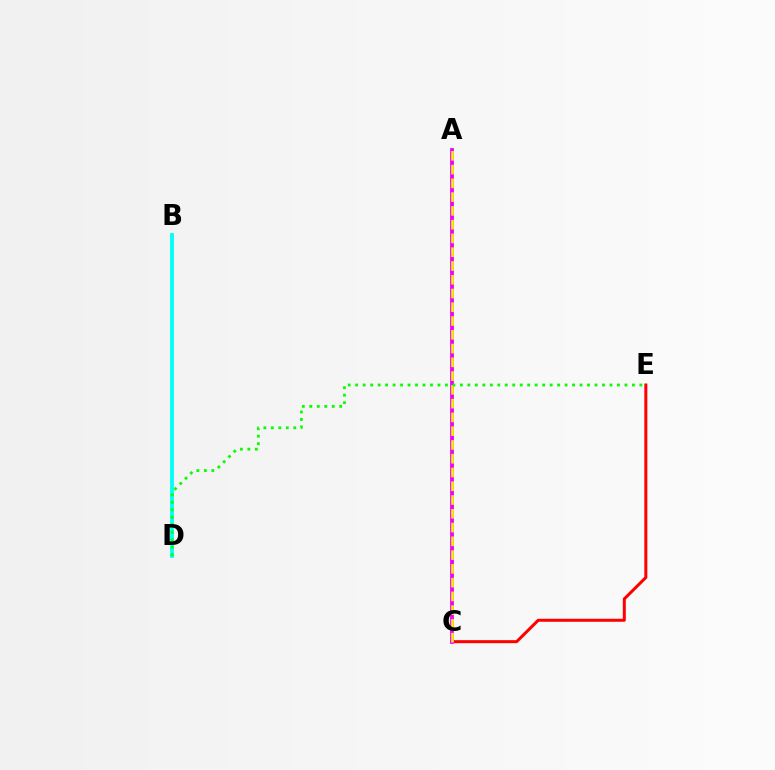{('C', 'E'): [{'color': '#ff0000', 'line_style': 'solid', 'thickness': 2.17}], ('B', 'D'): [{'color': '#0010ff', 'line_style': 'dotted', 'thickness': 1.6}, {'color': '#00fff6', 'line_style': 'solid', 'thickness': 2.74}], ('A', 'C'): [{'color': '#ee00ff', 'line_style': 'solid', 'thickness': 2.72}, {'color': '#fcf500', 'line_style': 'dashed', 'thickness': 1.87}], ('D', 'E'): [{'color': '#08ff00', 'line_style': 'dotted', 'thickness': 2.03}]}